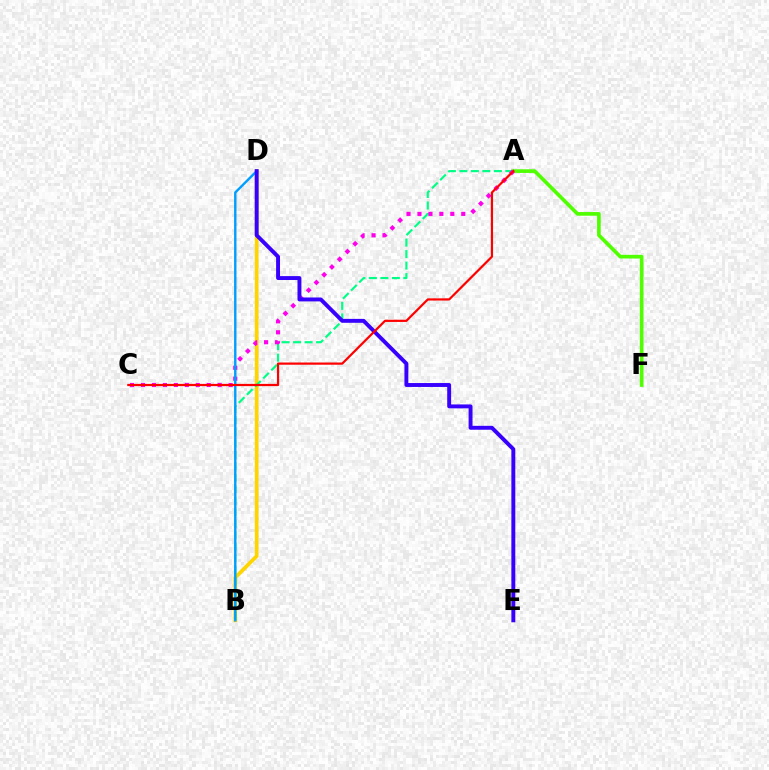{('B', 'D'): [{'color': '#ffd500', 'line_style': 'solid', 'thickness': 2.69}, {'color': '#009eff', 'line_style': 'solid', 'thickness': 1.73}], ('A', 'F'): [{'color': '#4fff00', 'line_style': 'solid', 'thickness': 2.63}], ('A', 'B'): [{'color': '#00ff86', 'line_style': 'dashed', 'thickness': 1.56}], ('A', 'C'): [{'color': '#ff00ed', 'line_style': 'dotted', 'thickness': 2.98}, {'color': '#ff0000', 'line_style': 'solid', 'thickness': 1.6}], ('D', 'E'): [{'color': '#3700ff', 'line_style': 'solid', 'thickness': 2.82}]}